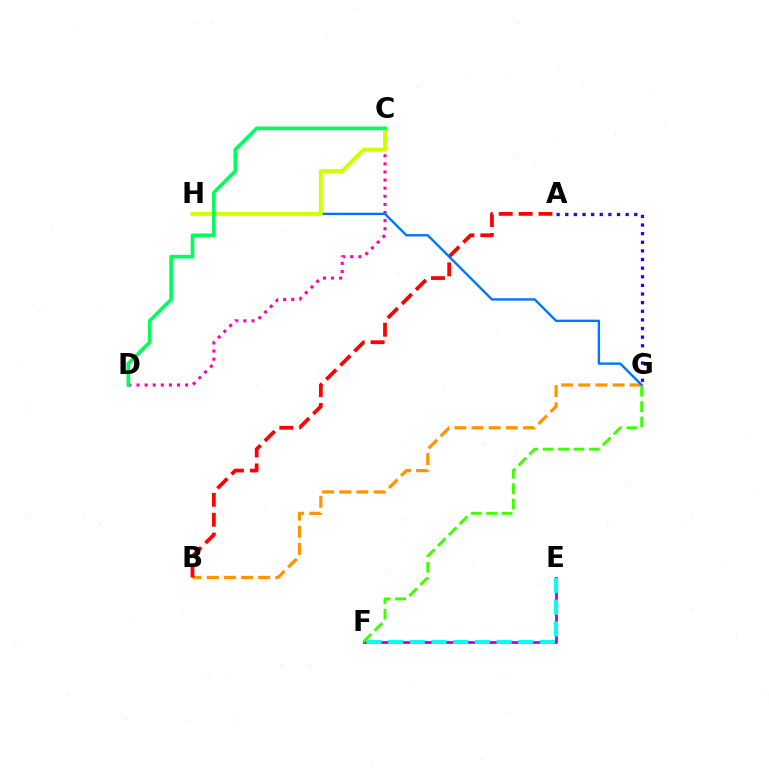{('B', 'G'): [{'color': '#ff9400', 'line_style': 'dashed', 'thickness': 2.33}], ('A', 'B'): [{'color': '#ff0000', 'line_style': 'dashed', 'thickness': 2.7}], ('C', 'D'): [{'color': '#ff00ac', 'line_style': 'dotted', 'thickness': 2.2}, {'color': '#00ff5c', 'line_style': 'solid', 'thickness': 2.64}], ('G', 'H'): [{'color': '#0074ff', 'line_style': 'solid', 'thickness': 1.69}], ('E', 'F'): [{'color': '#b900ff', 'line_style': 'solid', 'thickness': 2.03}, {'color': '#00fff6', 'line_style': 'dashed', 'thickness': 2.94}], ('A', 'G'): [{'color': '#2500ff', 'line_style': 'dotted', 'thickness': 2.34}], ('C', 'H'): [{'color': '#d1ff00', 'line_style': 'solid', 'thickness': 2.85}], ('F', 'G'): [{'color': '#3dff00', 'line_style': 'dashed', 'thickness': 2.1}]}